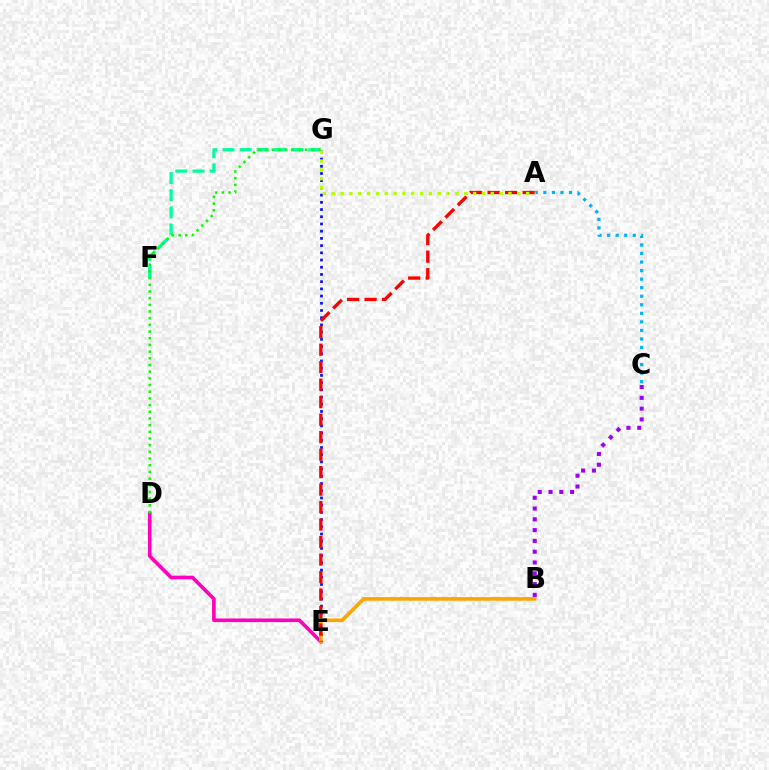{('D', 'E'): [{'color': '#ff00bd', 'line_style': 'solid', 'thickness': 2.61}], ('F', 'G'): [{'color': '#00ff9d', 'line_style': 'dashed', 'thickness': 2.33}], ('E', 'G'): [{'color': '#0010ff', 'line_style': 'dotted', 'thickness': 1.96}], ('B', 'E'): [{'color': '#ffa500', 'line_style': 'solid', 'thickness': 2.61}], ('D', 'G'): [{'color': '#08ff00', 'line_style': 'dotted', 'thickness': 1.82}], ('A', 'C'): [{'color': '#00b5ff', 'line_style': 'dotted', 'thickness': 2.32}], ('A', 'E'): [{'color': '#ff0000', 'line_style': 'dashed', 'thickness': 2.38}], ('A', 'G'): [{'color': '#b3ff00', 'line_style': 'dotted', 'thickness': 2.4}], ('B', 'C'): [{'color': '#9b00ff', 'line_style': 'dotted', 'thickness': 2.93}]}